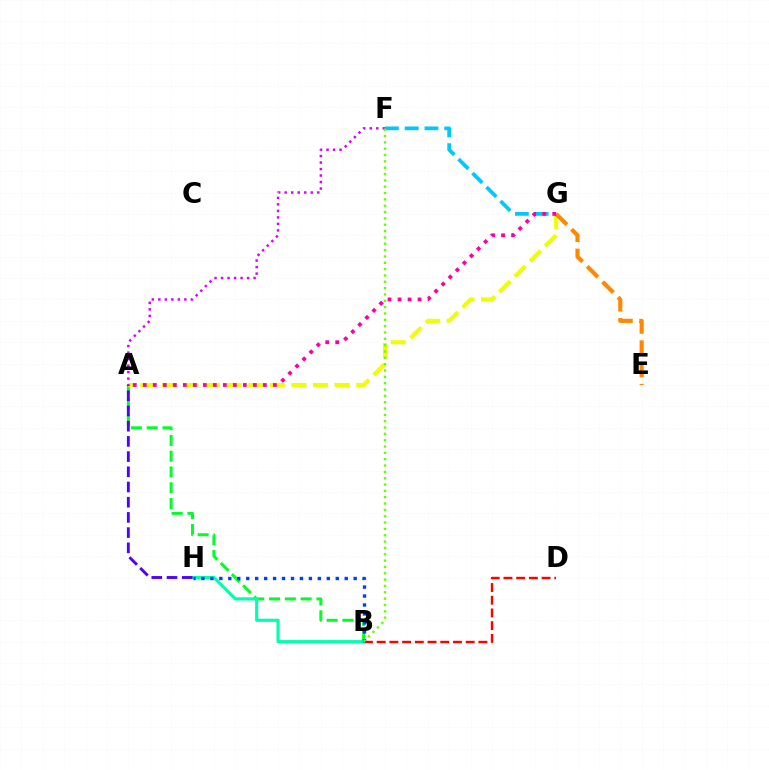{('A', 'B'): [{'color': '#00ff27', 'line_style': 'dashed', 'thickness': 2.15}], ('B', 'D'): [{'color': '#ff0000', 'line_style': 'dashed', 'thickness': 1.73}], ('A', 'G'): [{'color': '#eeff00', 'line_style': 'dashed', 'thickness': 2.93}, {'color': '#ff00a0', 'line_style': 'dotted', 'thickness': 2.72}], ('A', 'F'): [{'color': '#d600ff', 'line_style': 'dotted', 'thickness': 1.77}], ('B', 'H'): [{'color': '#00ffaf', 'line_style': 'solid', 'thickness': 2.25}, {'color': '#003fff', 'line_style': 'dotted', 'thickness': 2.43}], ('A', 'H'): [{'color': '#4f00ff', 'line_style': 'dashed', 'thickness': 2.07}], ('E', 'G'): [{'color': '#ff8800', 'line_style': 'dashed', 'thickness': 2.96}], ('F', 'G'): [{'color': '#00c7ff', 'line_style': 'dashed', 'thickness': 2.69}], ('B', 'F'): [{'color': '#66ff00', 'line_style': 'dotted', 'thickness': 1.72}]}